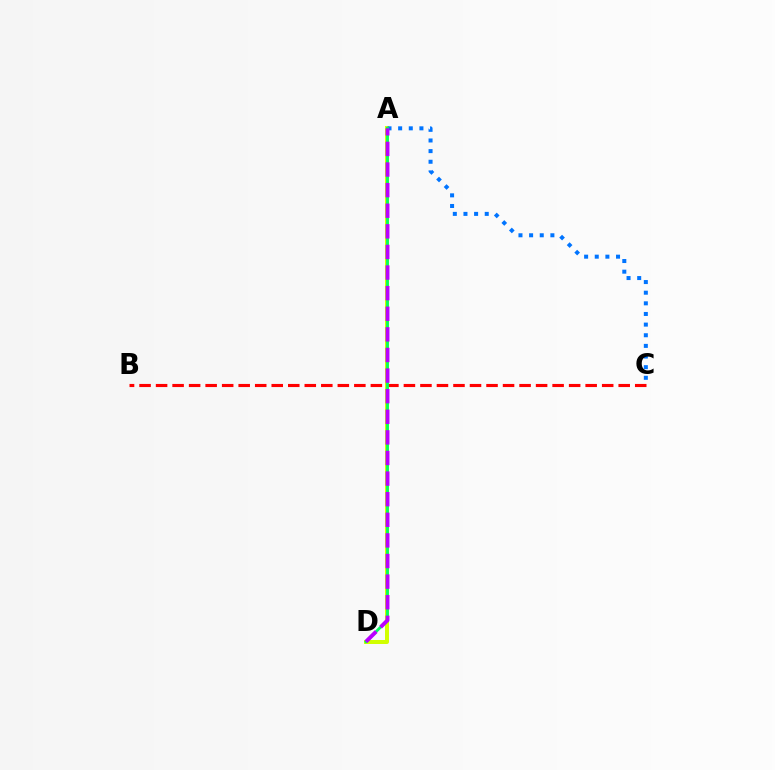{('A', 'D'): [{'color': '#d1ff00', 'line_style': 'solid', 'thickness': 2.88}, {'color': '#00ff5c', 'line_style': 'solid', 'thickness': 2.01}, {'color': '#b900ff', 'line_style': 'dashed', 'thickness': 2.8}], ('A', 'C'): [{'color': '#0074ff', 'line_style': 'dotted', 'thickness': 2.89}], ('B', 'C'): [{'color': '#ff0000', 'line_style': 'dashed', 'thickness': 2.24}]}